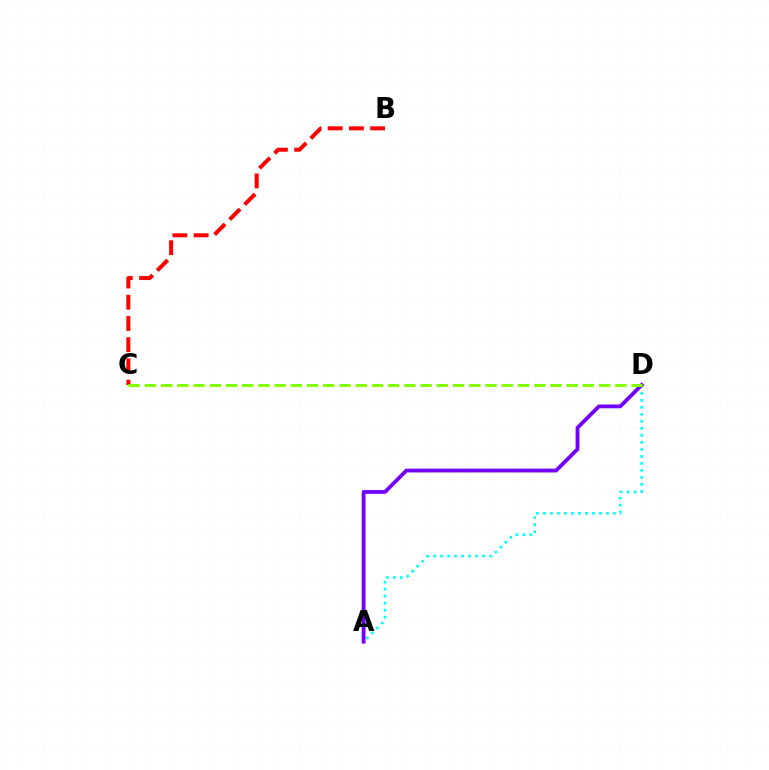{('B', 'C'): [{'color': '#ff0000', 'line_style': 'dashed', 'thickness': 2.88}], ('A', 'D'): [{'color': '#00fff6', 'line_style': 'dotted', 'thickness': 1.9}, {'color': '#7200ff', 'line_style': 'solid', 'thickness': 2.74}], ('C', 'D'): [{'color': '#84ff00', 'line_style': 'dashed', 'thickness': 2.2}]}